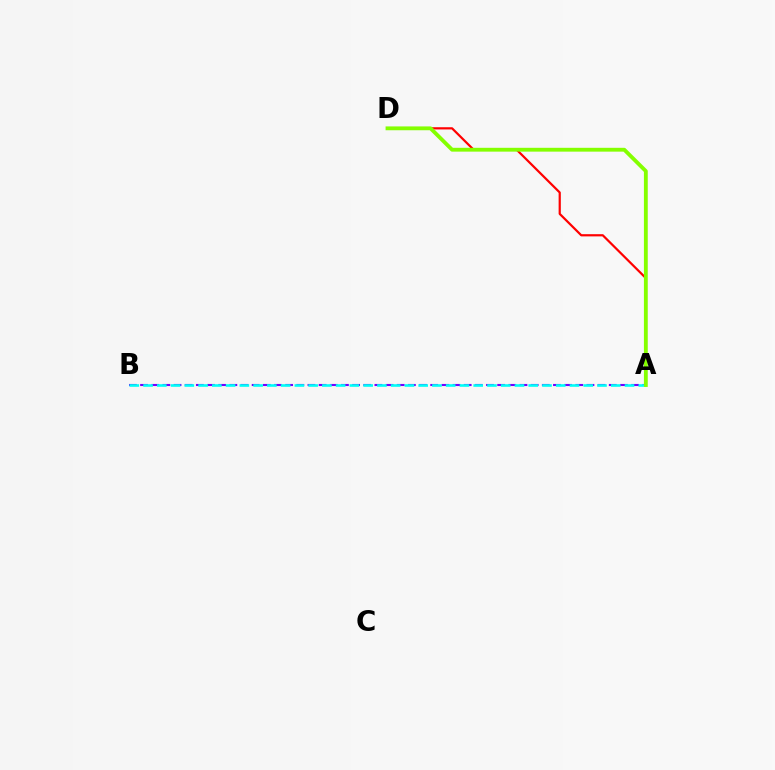{('A', 'D'): [{'color': '#ff0000', 'line_style': 'solid', 'thickness': 1.59}, {'color': '#84ff00', 'line_style': 'solid', 'thickness': 2.76}], ('A', 'B'): [{'color': '#7200ff', 'line_style': 'dashed', 'thickness': 1.52}, {'color': '#00fff6', 'line_style': 'dashed', 'thickness': 1.87}]}